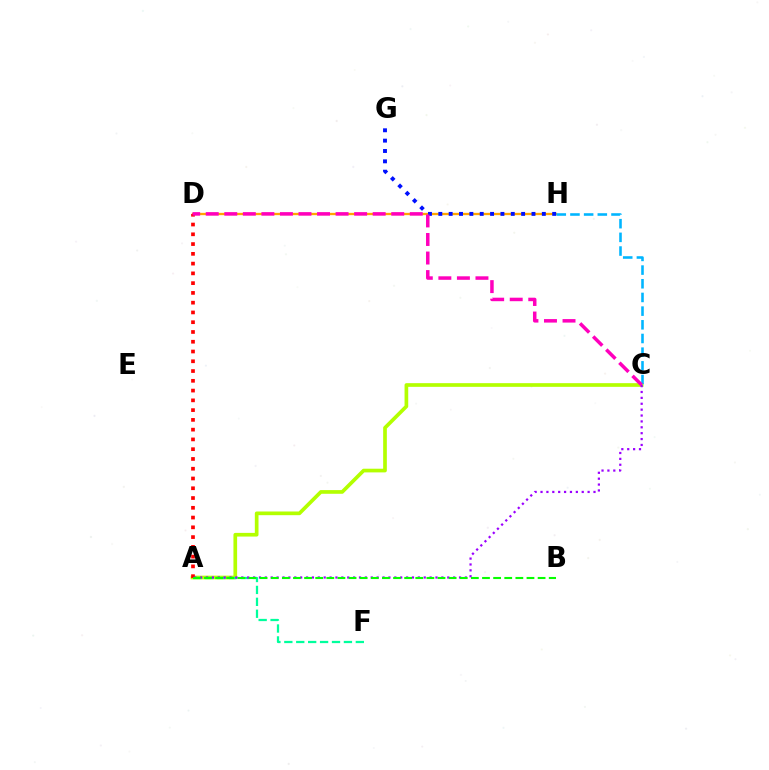{('A', 'C'): [{'color': '#b3ff00', 'line_style': 'solid', 'thickness': 2.65}, {'color': '#9b00ff', 'line_style': 'dotted', 'thickness': 1.6}], ('A', 'F'): [{'color': '#00ff9d', 'line_style': 'dashed', 'thickness': 1.62}], ('D', 'H'): [{'color': '#ffa500', 'line_style': 'solid', 'thickness': 1.66}], ('A', 'D'): [{'color': '#ff0000', 'line_style': 'dotted', 'thickness': 2.65}], ('G', 'H'): [{'color': '#0010ff', 'line_style': 'dotted', 'thickness': 2.81}], ('A', 'B'): [{'color': '#08ff00', 'line_style': 'dashed', 'thickness': 1.51}], ('C', 'H'): [{'color': '#00b5ff', 'line_style': 'dashed', 'thickness': 1.86}], ('C', 'D'): [{'color': '#ff00bd', 'line_style': 'dashed', 'thickness': 2.52}]}